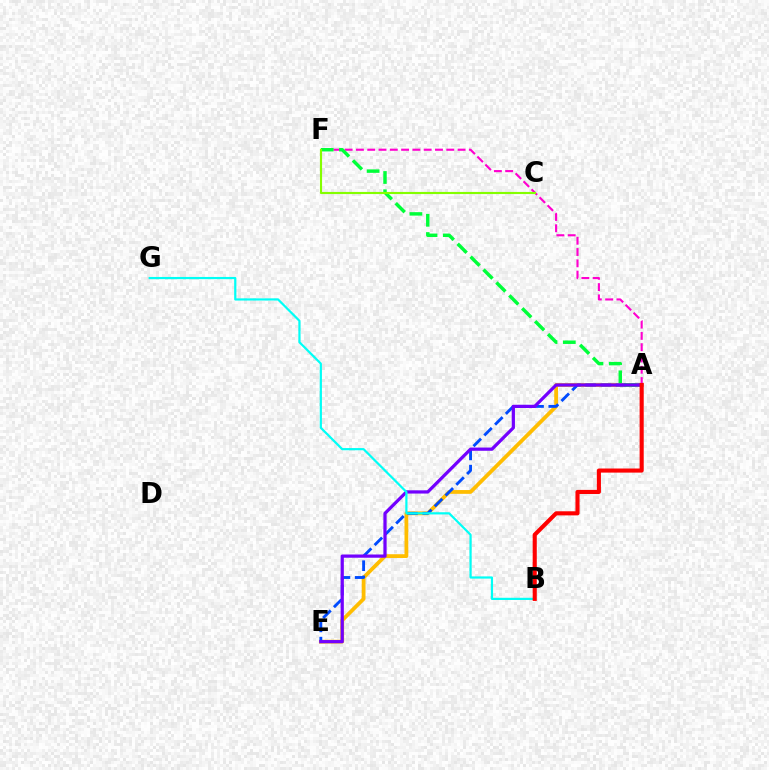{('A', 'F'): [{'color': '#ff00cf', 'line_style': 'dashed', 'thickness': 1.53}, {'color': '#00ff39', 'line_style': 'dashed', 'thickness': 2.48}], ('A', 'E'): [{'color': '#ffbd00', 'line_style': 'solid', 'thickness': 2.72}, {'color': '#004bff', 'line_style': 'dashed', 'thickness': 2.07}, {'color': '#7200ff', 'line_style': 'solid', 'thickness': 2.33}], ('B', 'G'): [{'color': '#00fff6', 'line_style': 'solid', 'thickness': 1.59}], ('C', 'F'): [{'color': '#84ff00', 'line_style': 'solid', 'thickness': 1.54}], ('A', 'B'): [{'color': '#ff0000', 'line_style': 'solid', 'thickness': 2.95}]}